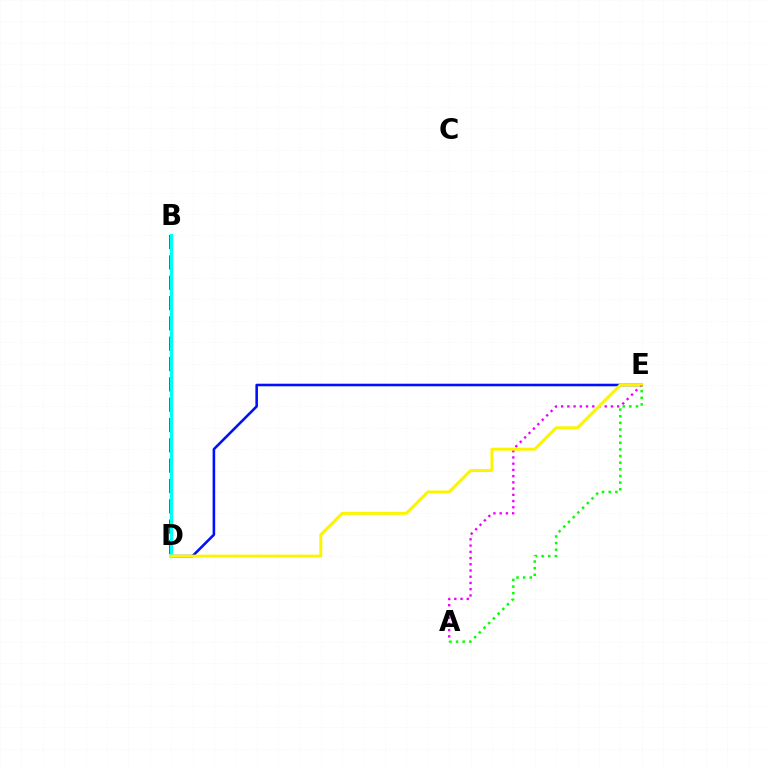{('A', 'E'): [{'color': '#ee00ff', 'line_style': 'dotted', 'thickness': 1.69}, {'color': '#08ff00', 'line_style': 'dotted', 'thickness': 1.8}], ('B', 'D'): [{'color': '#ff0000', 'line_style': 'dashed', 'thickness': 2.76}, {'color': '#00fff6', 'line_style': 'solid', 'thickness': 2.37}], ('D', 'E'): [{'color': '#0010ff', 'line_style': 'solid', 'thickness': 1.86}, {'color': '#fcf500', 'line_style': 'solid', 'thickness': 2.16}]}